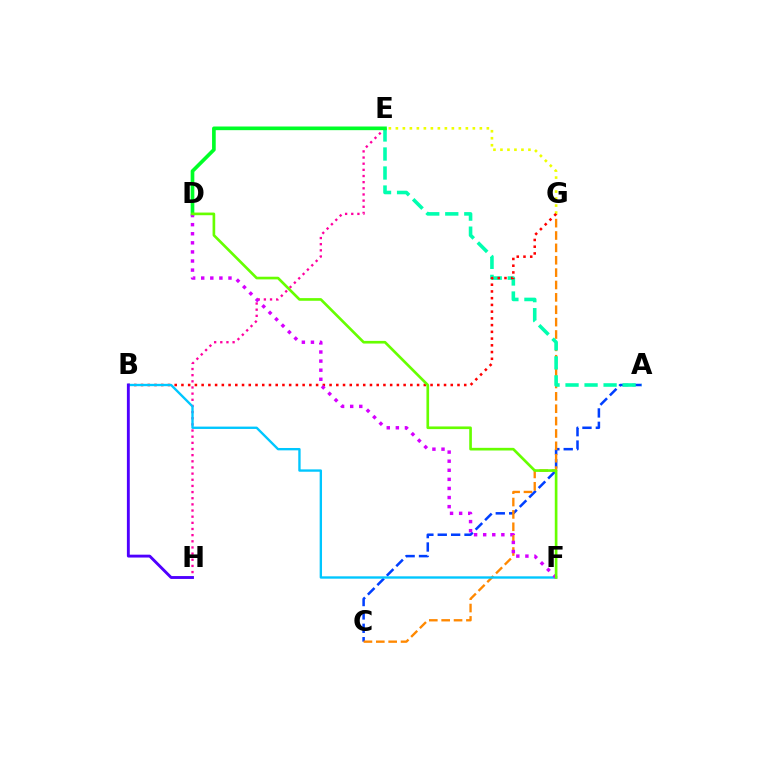{('A', 'C'): [{'color': '#003fff', 'line_style': 'dashed', 'thickness': 1.82}], ('E', 'H'): [{'color': '#ff00a0', 'line_style': 'dotted', 'thickness': 1.67}], ('C', 'G'): [{'color': '#ff8800', 'line_style': 'dashed', 'thickness': 1.68}], ('A', 'E'): [{'color': '#00ffaf', 'line_style': 'dashed', 'thickness': 2.58}], ('D', 'E'): [{'color': '#00ff27', 'line_style': 'solid', 'thickness': 2.64}], ('E', 'G'): [{'color': '#eeff00', 'line_style': 'dotted', 'thickness': 1.9}], ('B', 'G'): [{'color': '#ff0000', 'line_style': 'dotted', 'thickness': 1.83}], ('B', 'F'): [{'color': '#00c7ff', 'line_style': 'solid', 'thickness': 1.7}], ('B', 'H'): [{'color': '#4f00ff', 'line_style': 'solid', 'thickness': 2.07}], ('D', 'F'): [{'color': '#d600ff', 'line_style': 'dotted', 'thickness': 2.47}, {'color': '#66ff00', 'line_style': 'solid', 'thickness': 1.91}]}